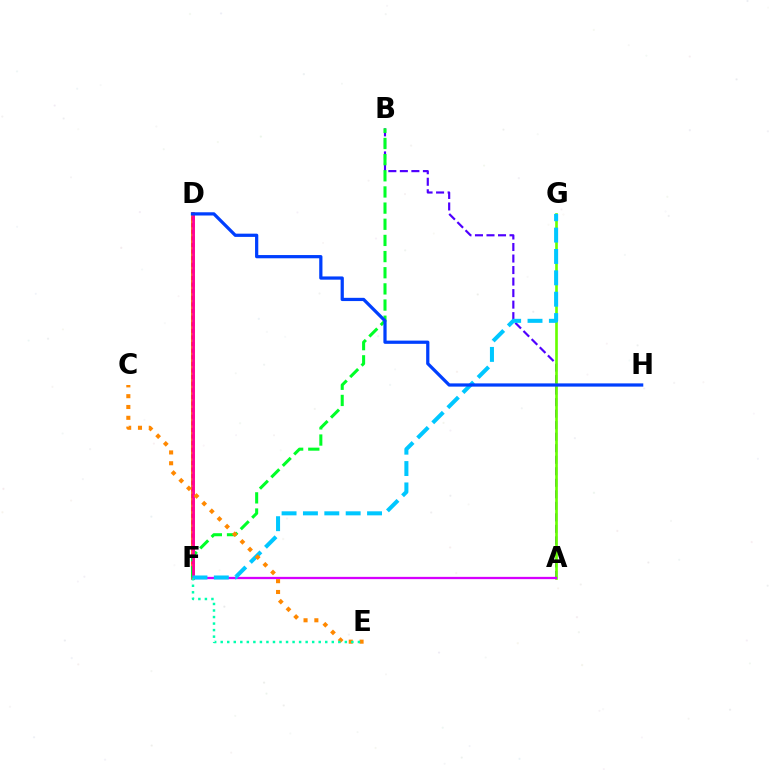{('A', 'B'): [{'color': '#4f00ff', 'line_style': 'dashed', 'thickness': 1.57}], ('D', 'F'): [{'color': '#ff0000', 'line_style': 'solid', 'thickness': 2.54}, {'color': '#eeff00', 'line_style': 'dotted', 'thickness': 1.79}, {'color': '#ff00a0', 'line_style': 'solid', 'thickness': 1.97}], ('A', 'G'): [{'color': '#66ff00', 'line_style': 'solid', 'thickness': 1.92}], ('A', 'F'): [{'color': '#d600ff', 'line_style': 'solid', 'thickness': 1.64}], ('B', 'F'): [{'color': '#00ff27', 'line_style': 'dashed', 'thickness': 2.19}], ('F', 'G'): [{'color': '#00c7ff', 'line_style': 'dashed', 'thickness': 2.9}], ('C', 'E'): [{'color': '#ff8800', 'line_style': 'dotted', 'thickness': 2.94}], ('E', 'F'): [{'color': '#00ffaf', 'line_style': 'dotted', 'thickness': 1.78}], ('D', 'H'): [{'color': '#003fff', 'line_style': 'solid', 'thickness': 2.33}]}